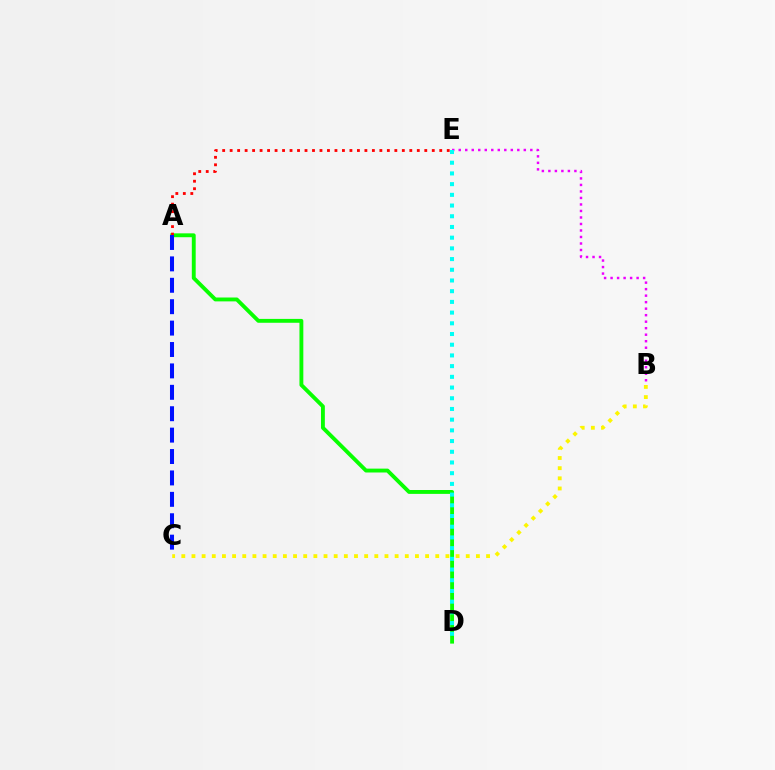{('A', 'D'): [{'color': '#08ff00', 'line_style': 'solid', 'thickness': 2.79}], ('B', 'E'): [{'color': '#ee00ff', 'line_style': 'dotted', 'thickness': 1.77}], ('A', 'E'): [{'color': '#ff0000', 'line_style': 'dotted', 'thickness': 2.03}], ('A', 'C'): [{'color': '#0010ff', 'line_style': 'dashed', 'thickness': 2.91}], ('D', 'E'): [{'color': '#00fff6', 'line_style': 'dotted', 'thickness': 2.91}], ('B', 'C'): [{'color': '#fcf500', 'line_style': 'dotted', 'thickness': 2.76}]}